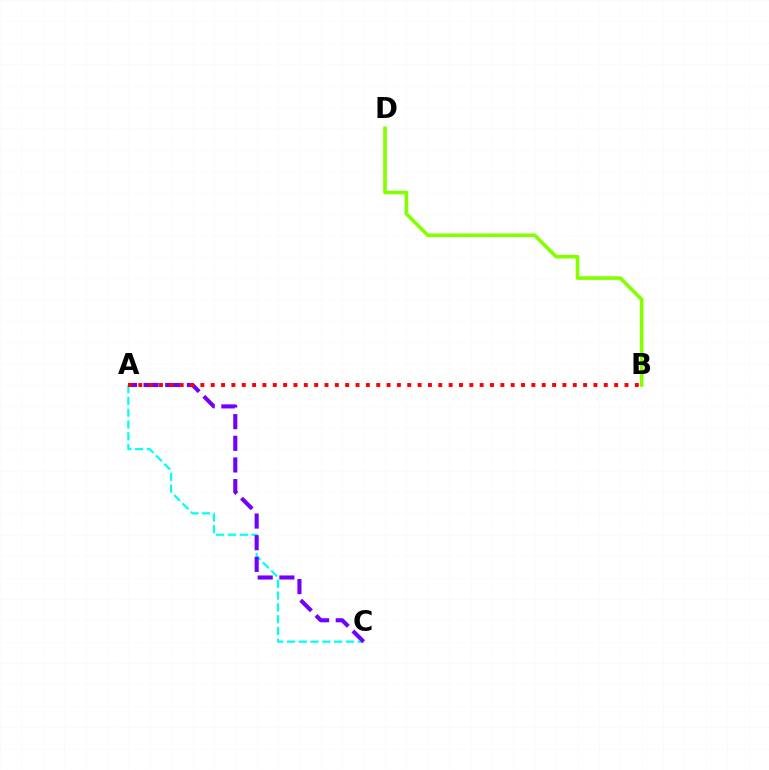{('B', 'D'): [{'color': '#84ff00', 'line_style': 'solid', 'thickness': 2.62}], ('A', 'C'): [{'color': '#00fff6', 'line_style': 'dashed', 'thickness': 1.6}, {'color': '#7200ff', 'line_style': 'dashed', 'thickness': 2.94}], ('A', 'B'): [{'color': '#ff0000', 'line_style': 'dotted', 'thickness': 2.81}]}